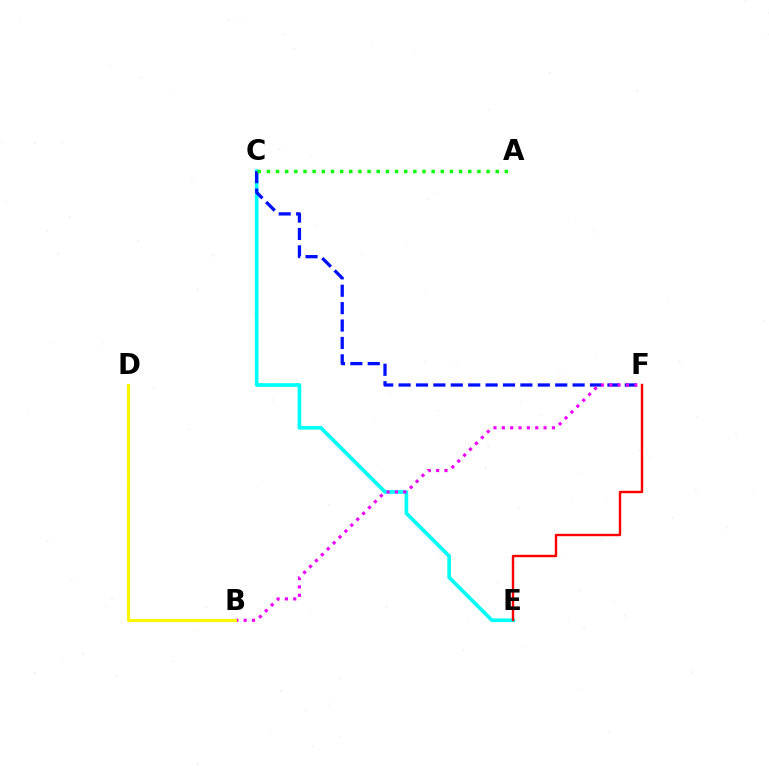{('C', 'E'): [{'color': '#00fff6', 'line_style': 'solid', 'thickness': 2.64}], ('C', 'F'): [{'color': '#0010ff', 'line_style': 'dashed', 'thickness': 2.36}], ('B', 'F'): [{'color': '#ee00ff', 'line_style': 'dotted', 'thickness': 2.27}], ('A', 'C'): [{'color': '#08ff00', 'line_style': 'dotted', 'thickness': 2.49}], ('B', 'D'): [{'color': '#fcf500', 'line_style': 'solid', 'thickness': 2.24}], ('E', 'F'): [{'color': '#ff0000', 'line_style': 'solid', 'thickness': 1.73}]}